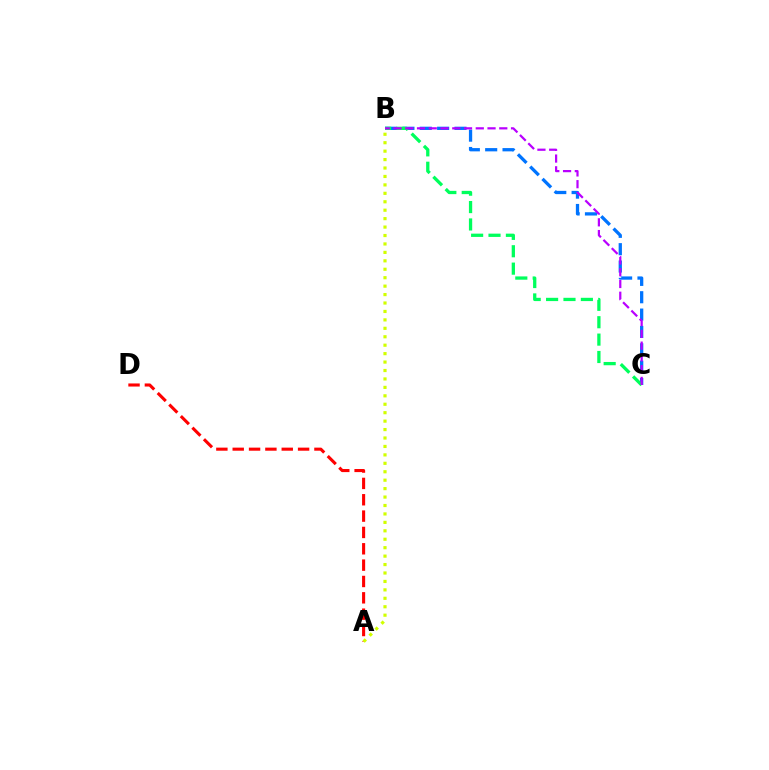{('B', 'C'): [{'color': '#0074ff', 'line_style': 'dashed', 'thickness': 2.36}, {'color': '#00ff5c', 'line_style': 'dashed', 'thickness': 2.36}, {'color': '#b900ff', 'line_style': 'dashed', 'thickness': 1.6}], ('A', 'D'): [{'color': '#ff0000', 'line_style': 'dashed', 'thickness': 2.22}], ('A', 'B'): [{'color': '#d1ff00', 'line_style': 'dotted', 'thickness': 2.29}]}